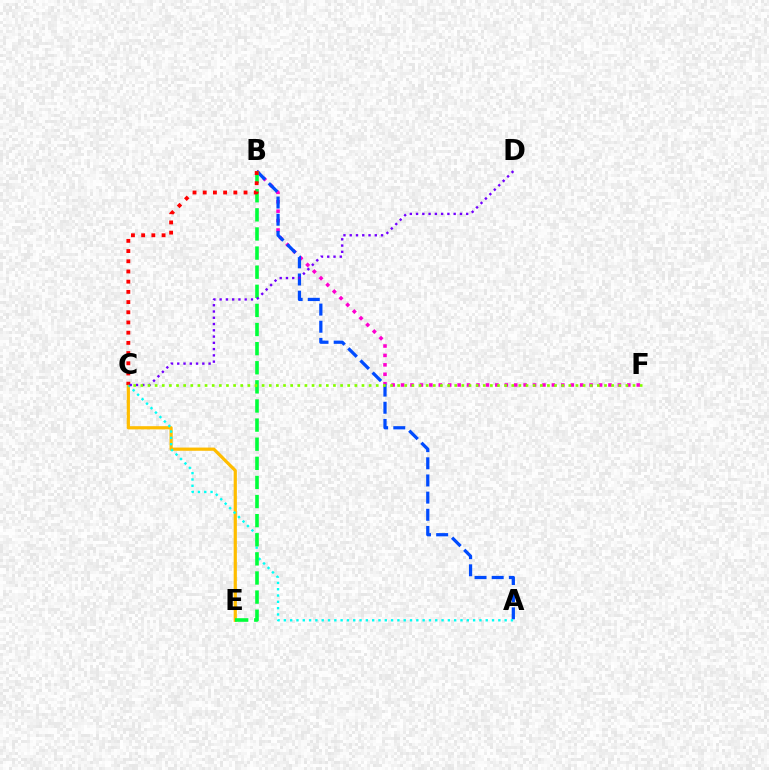{('C', 'E'): [{'color': '#ffbd00', 'line_style': 'solid', 'thickness': 2.31}], ('B', 'F'): [{'color': '#ff00cf', 'line_style': 'dotted', 'thickness': 2.56}], ('A', 'B'): [{'color': '#004bff', 'line_style': 'dashed', 'thickness': 2.33}], ('A', 'C'): [{'color': '#00fff6', 'line_style': 'dotted', 'thickness': 1.71}], ('B', 'E'): [{'color': '#00ff39', 'line_style': 'dashed', 'thickness': 2.6}], ('B', 'C'): [{'color': '#ff0000', 'line_style': 'dotted', 'thickness': 2.77}], ('C', 'D'): [{'color': '#7200ff', 'line_style': 'dotted', 'thickness': 1.7}], ('C', 'F'): [{'color': '#84ff00', 'line_style': 'dotted', 'thickness': 1.94}]}